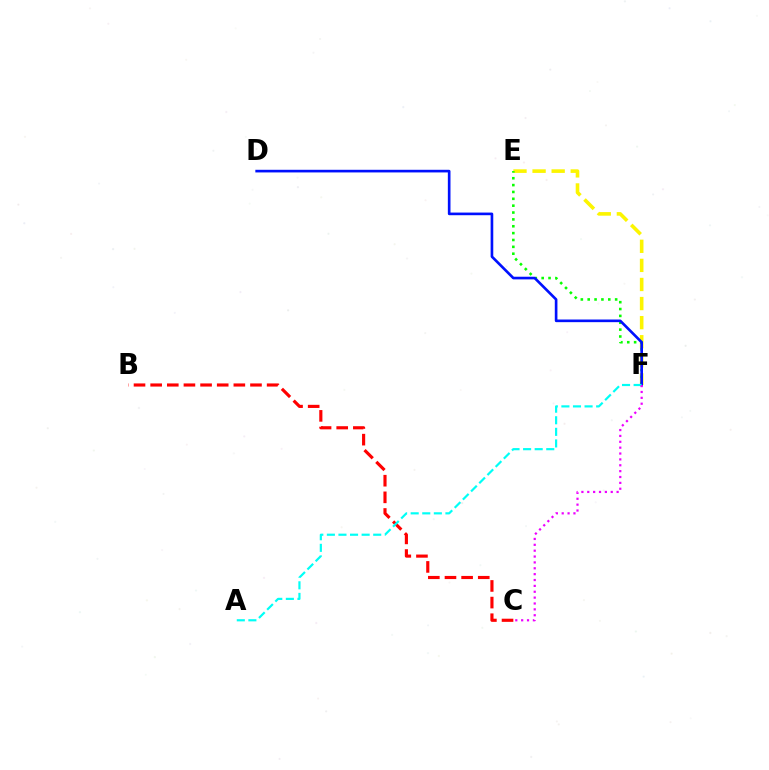{('E', 'F'): [{'color': '#fcf500', 'line_style': 'dashed', 'thickness': 2.59}, {'color': '#08ff00', 'line_style': 'dotted', 'thickness': 1.86}], ('B', 'C'): [{'color': '#ff0000', 'line_style': 'dashed', 'thickness': 2.26}], ('D', 'F'): [{'color': '#0010ff', 'line_style': 'solid', 'thickness': 1.91}], ('A', 'F'): [{'color': '#00fff6', 'line_style': 'dashed', 'thickness': 1.57}], ('C', 'F'): [{'color': '#ee00ff', 'line_style': 'dotted', 'thickness': 1.59}]}